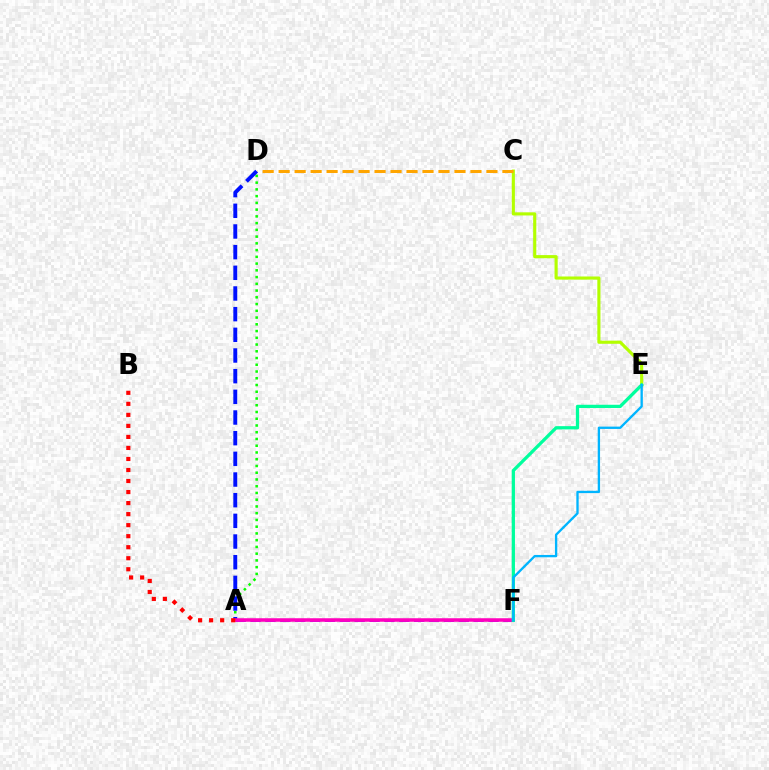{('A', 'D'): [{'color': '#08ff00', 'line_style': 'dotted', 'thickness': 1.83}, {'color': '#0010ff', 'line_style': 'dashed', 'thickness': 2.81}], ('C', 'E'): [{'color': '#b3ff00', 'line_style': 'solid', 'thickness': 2.26}], ('C', 'D'): [{'color': '#ffa500', 'line_style': 'dashed', 'thickness': 2.17}], ('A', 'F'): [{'color': '#9b00ff', 'line_style': 'dashed', 'thickness': 2.02}, {'color': '#ff00bd', 'line_style': 'solid', 'thickness': 2.54}], ('E', 'F'): [{'color': '#00ff9d', 'line_style': 'solid', 'thickness': 2.35}, {'color': '#00b5ff', 'line_style': 'solid', 'thickness': 1.68}], ('A', 'B'): [{'color': '#ff0000', 'line_style': 'dotted', 'thickness': 3.0}]}